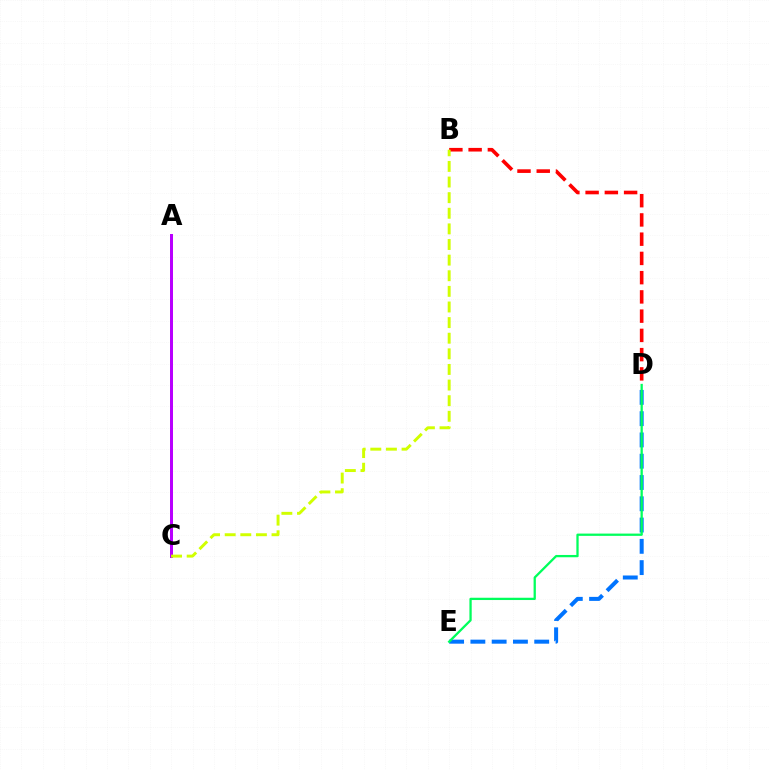{('A', 'C'): [{'color': '#b900ff', 'line_style': 'solid', 'thickness': 2.16}], ('D', 'E'): [{'color': '#0074ff', 'line_style': 'dashed', 'thickness': 2.89}, {'color': '#00ff5c', 'line_style': 'solid', 'thickness': 1.64}], ('B', 'D'): [{'color': '#ff0000', 'line_style': 'dashed', 'thickness': 2.61}], ('B', 'C'): [{'color': '#d1ff00', 'line_style': 'dashed', 'thickness': 2.12}]}